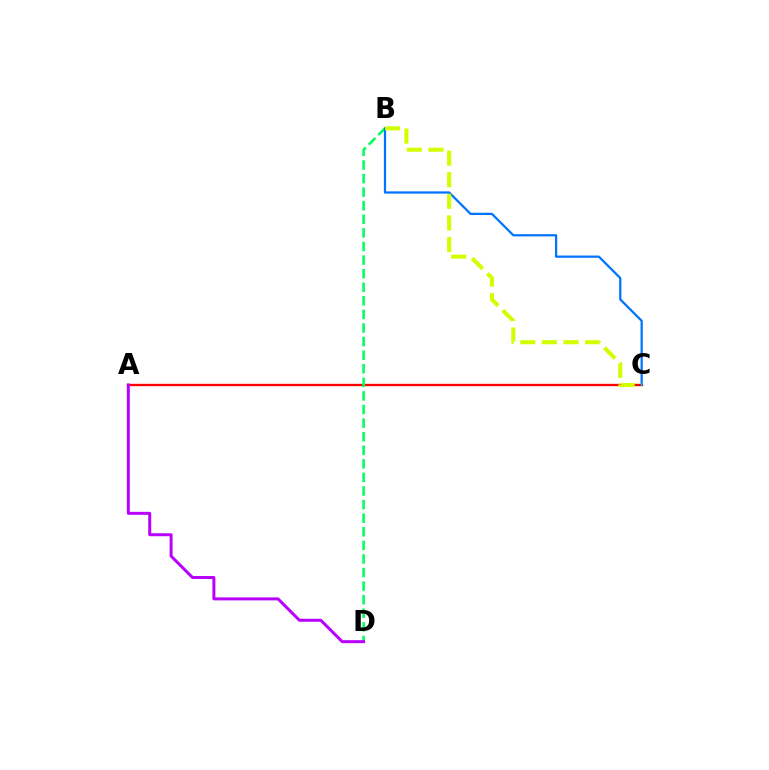{('A', 'C'): [{'color': '#ff0000', 'line_style': 'solid', 'thickness': 1.69}], ('B', 'D'): [{'color': '#00ff5c', 'line_style': 'dashed', 'thickness': 1.85}], ('A', 'D'): [{'color': '#b900ff', 'line_style': 'solid', 'thickness': 2.15}], ('B', 'C'): [{'color': '#0074ff', 'line_style': 'solid', 'thickness': 1.62}, {'color': '#d1ff00', 'line_style': 'dashed', 'thickness': 2.94}]}